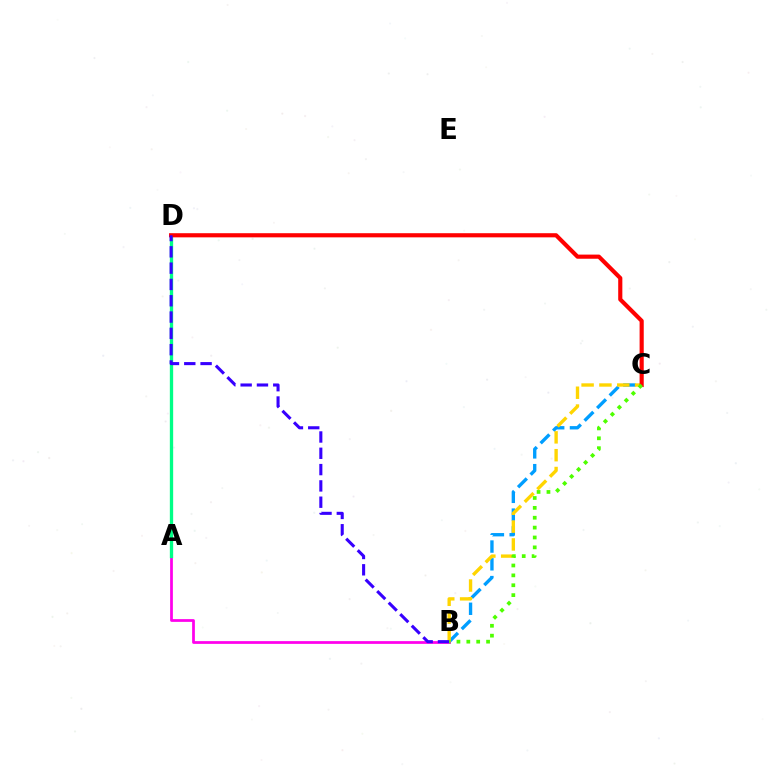{('B', 'C'): [{'color': '#009eff', 'line_style': 'dashed', 'thickness': 2.41}, {'color': '#ffd500', 'line_style': 'dashed', 'thickness': 2.42}, {'color': '#4fff00', 'line_style': 'dotted', 'thickness': 2.68}], ('A', 'B'): [{'color': '#ff00ed', 'line_style': 'solid', 'thickness': 1.98}], ('A', 'D'): [{'color': '#00ff86', 'line_style': 'solid', 'thickness': 2.39}], ('C', 'D'): [{'color': '#ff0000', 'line_style': 'solid', 'thickness': 2.98}], ('B', 'D'): [{'color': '#3700ff', 'line_style': 'dashed', 'thickness': 2.22}]}